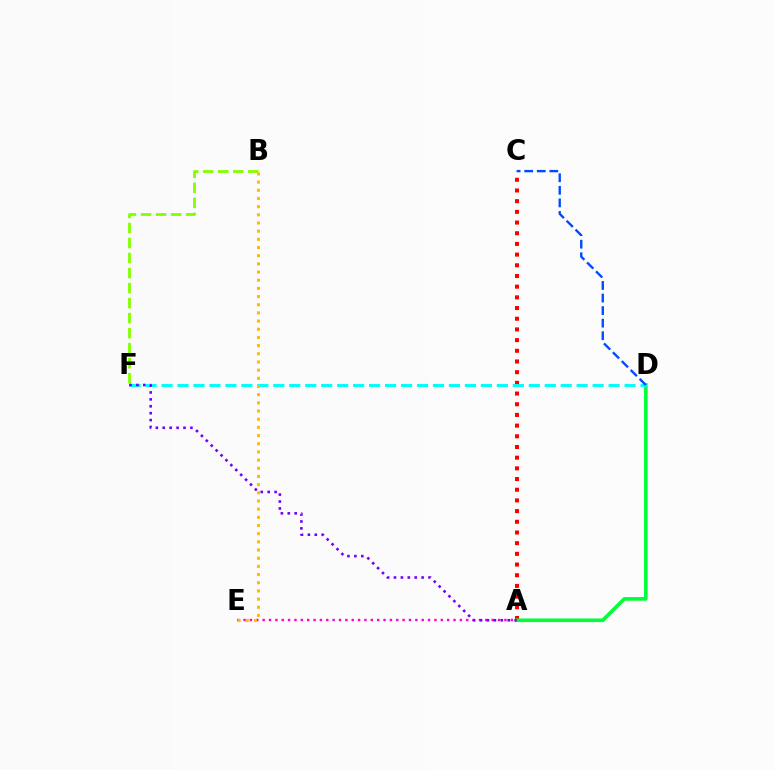{('A', 'C'): [{'color': '#ff0000', 'line_style': 'dotted', 'thickness': 2.9}], ('A', 'D'): [{'color': '#00ff39', 'line_style': 'solid', 'thickness': 2.6}], ('B', 'F'): [{'color': '#84ff00', 'line_style': 'dashed', 'thickness': 2.04}], ('A', 'E'): [{'color': '#ff00cf', 'line_style': 'dotted', 'thickness': 1.73}], ('D', 'F'): [{'color': '#00fff6', 'line_style': 'dashed', 'thickness': 2.17}], ('B', 'E'): [{'color': '#ffbd00', 'line_style': 'dotted', 'thickness': 2.22}], ('C', 'D'): [{'color': '#004bff', 'line_style': 'dashed', 'thickness': 1.71}], ('A', 'F'): [{'color': '#7200ff', 'line_style': 'dotted', 'thickness': 1.88}]}